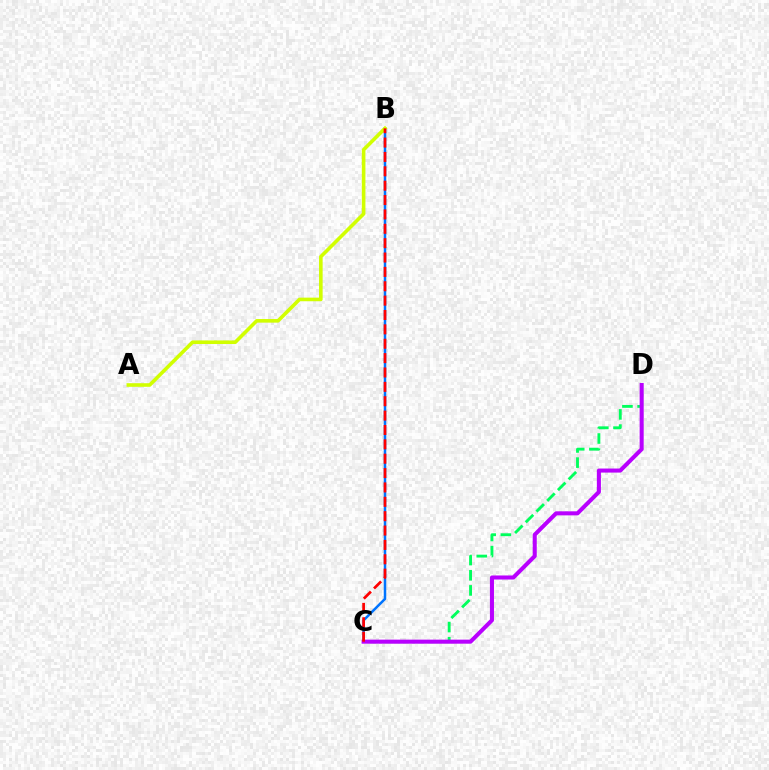{('B', 'C'): [{'color': '#0074ff', 'line_style': 'solid', 'thickness': 1.8}, {'color': '#ff0000', 'line_style': 'dashed', 'thickness': 1.95}], ('C', 'D'): [{'color': '#00ff5c', 'line_style': 'dashed', 'thickness': 2.06}, {'color': '#b900ff', 'line_style': 'solid', 'thickness': 2.92}], ('A', 'B'): [{'color': '#d1ff00', 'line_style': 'solid', 'thickness': 2.6}]}